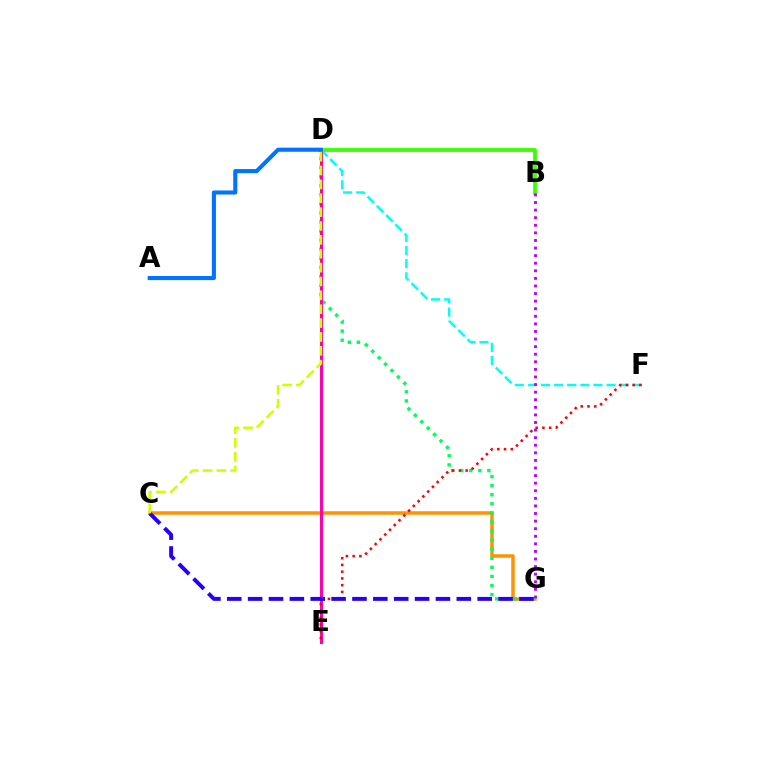{('D', 'F'): [{'color': '#00fff6', 'line_style': 'dashed', 'thickness': 1.78}], ('C', 'G'): [{'color': '#ff9400', 'line_style': 'solid', 'thickness': 2.53}, {'color': '#2500ff', 'line_style': 'dashed', 'thickness': 2.84}], ('D', 'G'): [{'color': '#00ff5c', 'line_style': 'dotted', 'thickness': 2.47}], ('D', 'E'): [{'color': '#ff00ac', 'line_style': 'solid', 'thickness': 2.15}], ('E', 'F'): [{'color': '#ff0000', 'line_style': 'dotted', 'thickness': 1.83}], ('B', 'D'): [{'color': '#3dff00', 'line_style': 'solid', 'thickness': 2.76}], ('C', 'D'): [{'color': '#d1ff00', 'line_style': 'dashed', 'thickness': 1.88}], ('B', 'G'): [{'color': '#b900ff', 'line_style': 'dotted', 'thickness': 2.06}], ('A', 'D'): [{'color': '#0074ff', 'line_style': 'solid', 'thickness': 2.95}]}